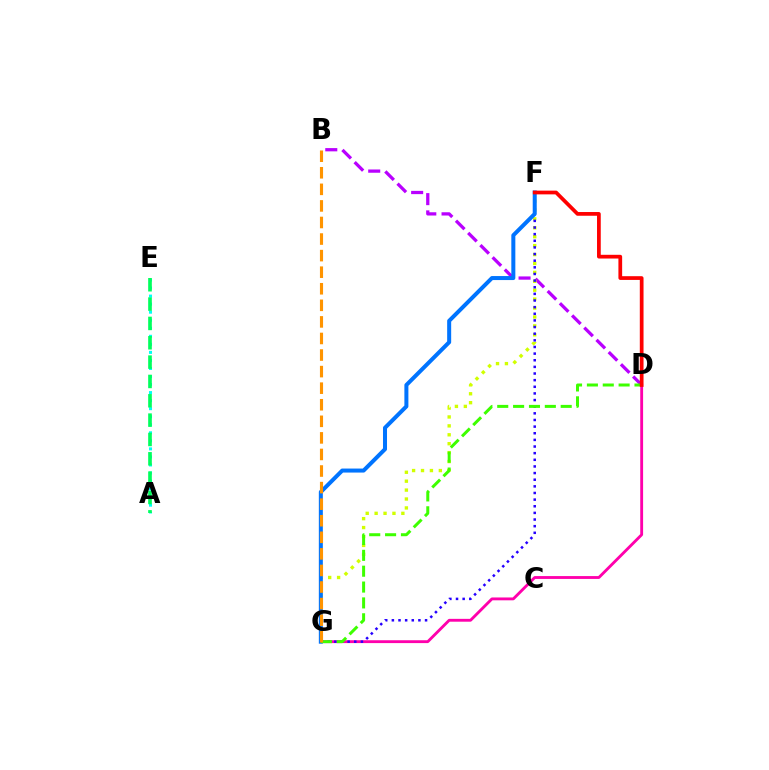{('A', 'E'): [{'color': '#00fff6', 'line_style': 'dotted', 'thickness': 2.18}, {'color': '#00ff5c', 'line_style': 'dashed', 'thickness': 2.63}], ('B', 'D'): [{'color': '#b900ff', 'line_style': 'dashed', 'thickness': 2.35}], ('D', 'G'): [{'color': '#ff00ac', 'line_style': 'solid', 'thickness': 2.05}, {'color': '#3dff00', 'line_style': 'dashed', 'thickness': 2.16}], ('F', 'G'): [{'color': '#d1ff00', 'line_style': 'dotted', 'thickness': 2.42}, {'color': '#2500ff', 'line_style': 'dotted', 'thickness': 1.8}, {'color': '#0074ff', 'line_style': 'solid', 'thickness': 2.89}], ('B', 'G'): [{'color': '#ff9400', 'line_style': 'dashed', 'thickness': 2.25}], ('D', 'F'): [{'color': '#ff0000', 'line_style': 'solid', 'thickness': 2.69}]}